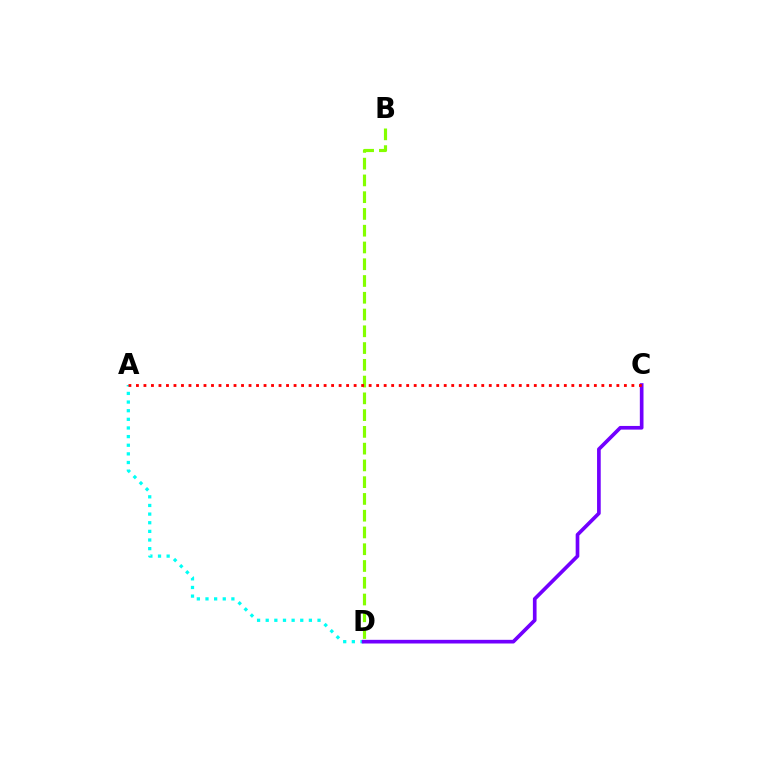{('A', 'D'): [{'color': '#00fff6', 'line_style': 'dotted', 'thickness': 2.35}], ('B', 'D'): [{'color': '#84ff00', 'line_style': 'dashed', 'thickness': 2.28}], ('C', 'D'): [{'color': '#7200ff', 'line_style': 'solid', 'thickness': 2.64}], ('A', 'C'): [{'color': '#ff0000', 'line_style': 'dotted', 'thickness': 2.04}]}